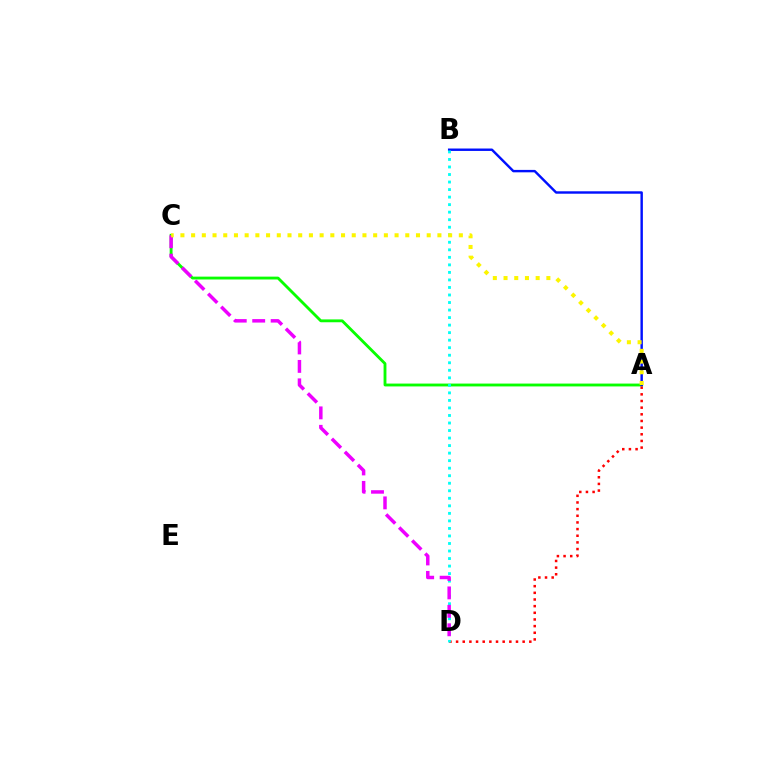{('A', 'C'): [{'color': '#08ff00', 'line_style': 'solid', 'thickness': 2.05}, {'color': '#fcf500', 'line_style': 'dotted', 'thickness': 2.91}], ('A', 'B'): [{'color': '#0010ff', 'line_style': 'solid', 'thickness': 1.74}], ('A', 'D'): [{'color': '#ff0000', 'line_style': 'dotted', 'thickness': 1.81}], ('B', 'D'): [{'color': '#00fff6', 'line_style': 'dotted', 'thickness': 2.05}], ('C', 'D'): [{'color': '#ee00ff', 'line_style': 'dashed', 'thickness': 2.51}]}